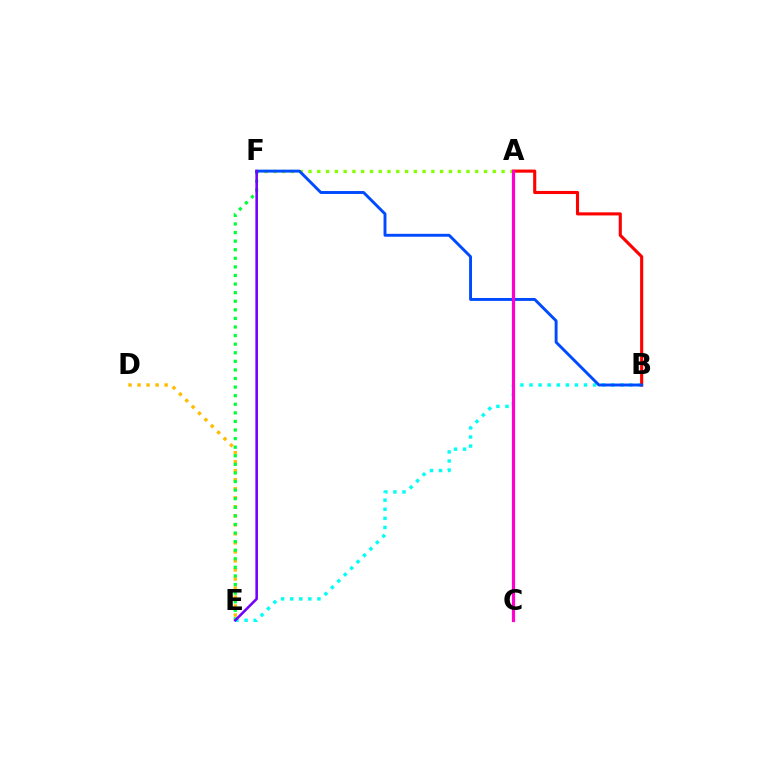{('D', 'E'): [{'color': '#ffbd00', 'line_style': 'dotted', 'thickness': 2.45}], ('E', 'F'): [{'color': '#00ff39', 'line_style': 'dotted', 'thickness': 2.33}, {'color': '#7200ff', 'line_style': 'solid', 'thickness': 1.85}], ('B', 'E'): [{'color': '#00fff6', 'line_style': 'dotted', 'thickness': 2.47}], ('A', 'B'): [{'color': '#ff0000', 'line_style': 'solid', 'thickness': 2.23}], ('A', 'F'): [{'color': '#84ff00', 'line_style': 'dotted', 'thickness': 2.38}], ('B', 'F'): [{'color': '#004bff', 'line_style': 'solid', 'thickness': 2.1}], ('A', 'C'): [{'color': '#ff00cf', 'line_style': 'solid', 'thickness': 2.3}]}